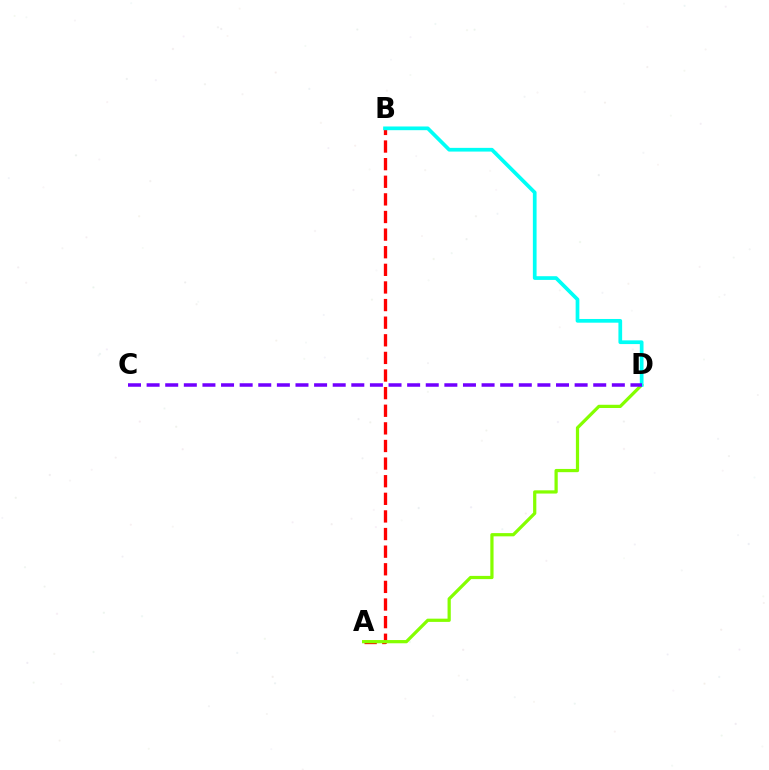{('A', 'B'): [{'color': '#ff0000', 'line_style': 'dashed', 'thickness': 2.39}], ('A', 'D'): [{'color': '#84ff00', 'line_style': 'solid', 'thickness': 2.33}], ('B', 'D'): [{'color': '#00fff6', 'line_style': 'solid', 'thickness': 2.67}], ('C', 'D'): [{'color': '#7200ff', 'line_style': 'dashed', 'thickness': 2.53}]}